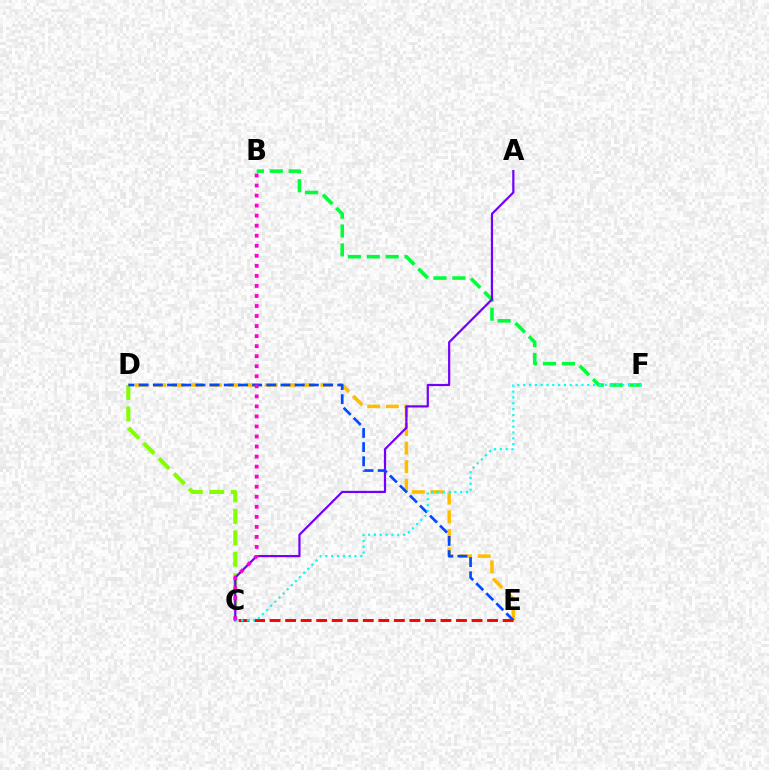{('D', 'E'): [{'color': '#ffbd00', 'line_style': 'dashed', 'thickness': 2.52}, {'color': '#004bff', 'line_style': 'dashed', 'thickness': 1.93}], ('C', 'D'): [{'color': '#84ff00', 'line_style': 'dashed', 'thickness': 2.92}], ('B', 'F'): [{'color': '#00ff39', 'line_style': 'dashed', 'thickness': 2.57}], ('A', 'C'): [{'color': '#7200ff', 'line_style': 'solid', 'thickness': 1.6}], ('C', 'E'): [{'color': '#ff0000', 'line_style': 'dashed', 'thickness': 2.11}], ('C', 'F'): [{'color': '#00fff6', 'line_style': 'dotted', 'thickness': 1.58}], ('B', 'C'): [{'color': '#ff00cf', 'line_style': 'dotted', 'thickness': 2.73}]}